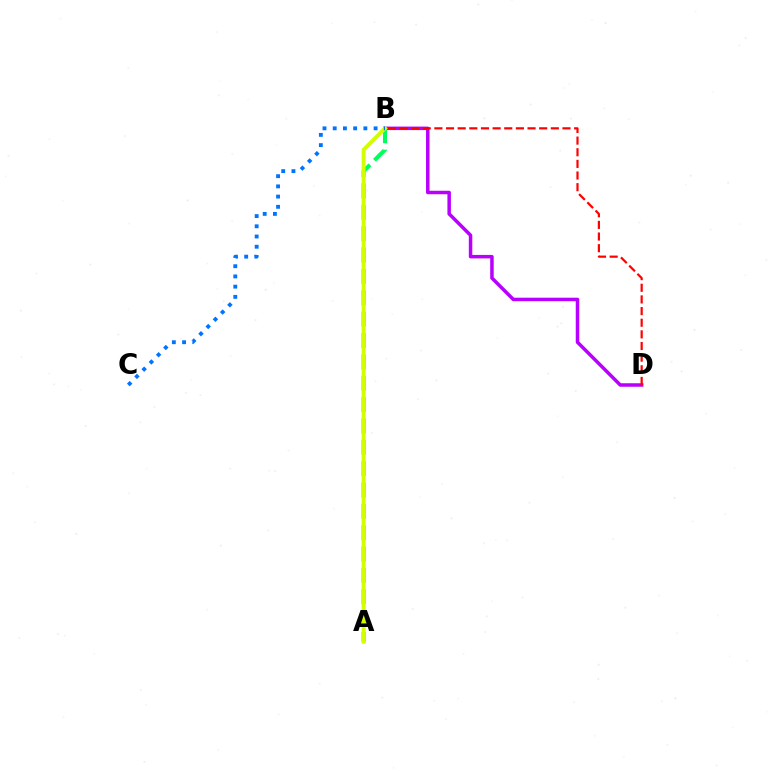{('B', 'D'): [{'color': '#b900ff', 'line_style': 'solid', 'thickness': 2.52}, {'color': '#ff0000', 'line_style': 'dashed', 'thickness': 1.58}], ('A', 'B'): [{'color': '#00ff5c', 'line_style': 'dashed', 'thickness': 2.9}, {'color': '#d1ff00', 'line_style': 'solid', 'thickness': 2.82}], ('B', 'C'): [{'color': '#0074ff', 'line_style': 'dotted', 'thickness': 2.78}]}